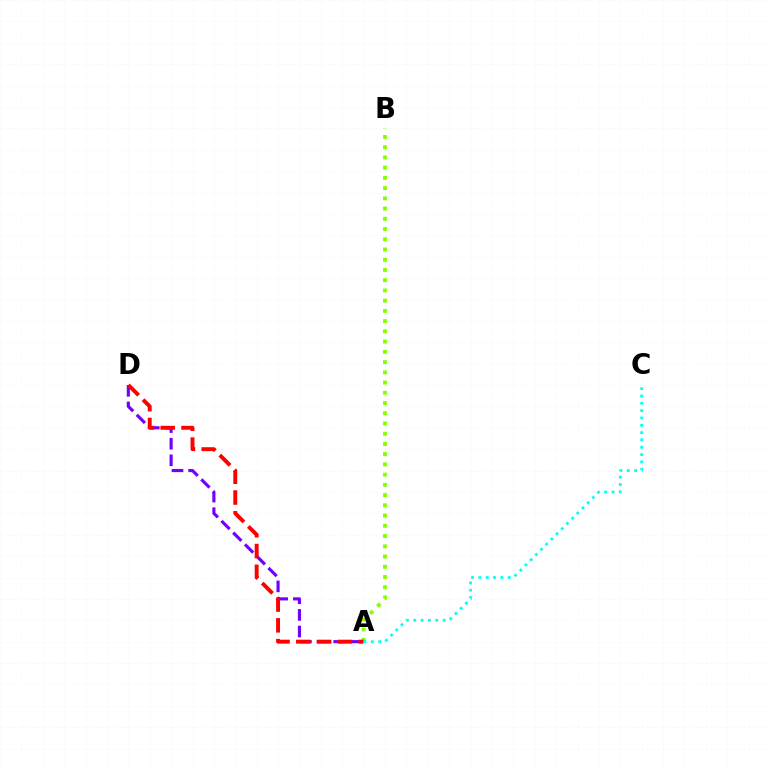{('A', 'D'): [{'color': '#7200ff', 'line_style': 'dashed', 'thickness': 2.26}, {'color': '#ff0000', 'line_style': 'dashed', 'thickness': 2.82}], ('A', 'B'): [{'color': '#84ff00', 'line_style': 'dotted', 'thickness': 2.78}], ('A', 'C'): [{'color': '#00fff6', 'line_style': 'dotted', 'thickness': 1.99}]}